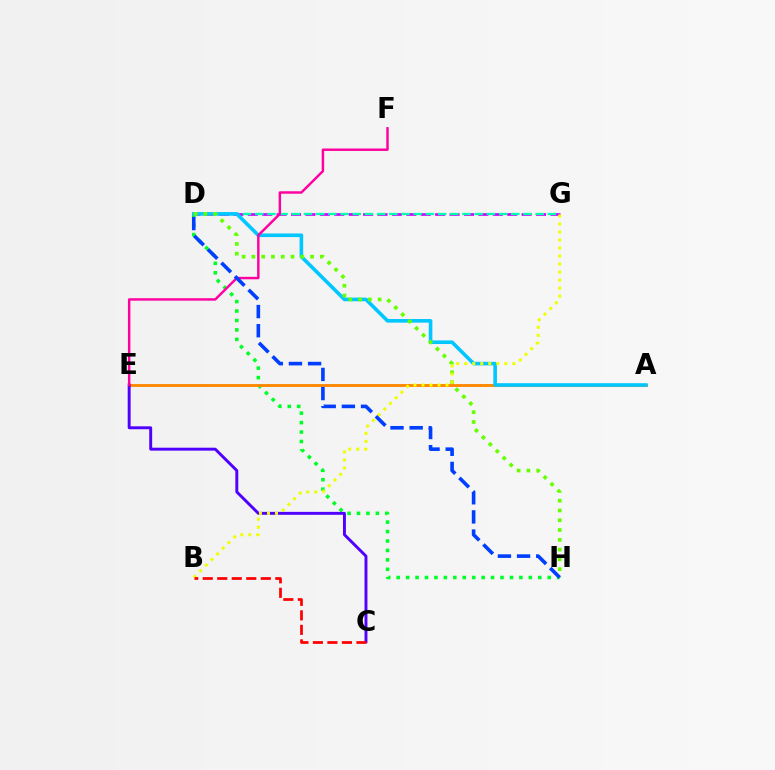{('D', 'H'): [{'color': '#00ff27', 'line_style': 'dotted', 'thickness': 2.56}, {'color': '#66ff00', 'line_style': 'dotted', 'thickness': 2.66}, {'color': '#003fff', 'line_style': 'dashed', 'thickness': 2.6}], ('D', 'G'): [{'color': '#d600ff', 'line_style': 'dashed', 'thickness': 1.96}, {'color': '#00ffaf', 'line_style': 'dashed', 'thickness': 1.66}], ('A', 'E'): [{'color': '#ff8800', 'line_style': 'solid', 'thickness': 2.08}], ('C', 'E'): [{'color': '#4f00ff', 'line_style': 'solid', 'thickness': 2.11}], ('A', 'D'): [{'color': '#00c7ff', 'line_style': 'solid', 'thickness': 2.6}], ('E', 'F'): [{'color': '#ff00a0', 'line_style': 'solid', 'thickness': 1.76}], ('B', 'G'): [{'color': '#eeff00', 'line_style': 'dotted', 'thickness': 2.18}], ('B', 'C'): [{'color': '#ff0000', 'line_style': 'dashed', 'thickness': 1.97}]}